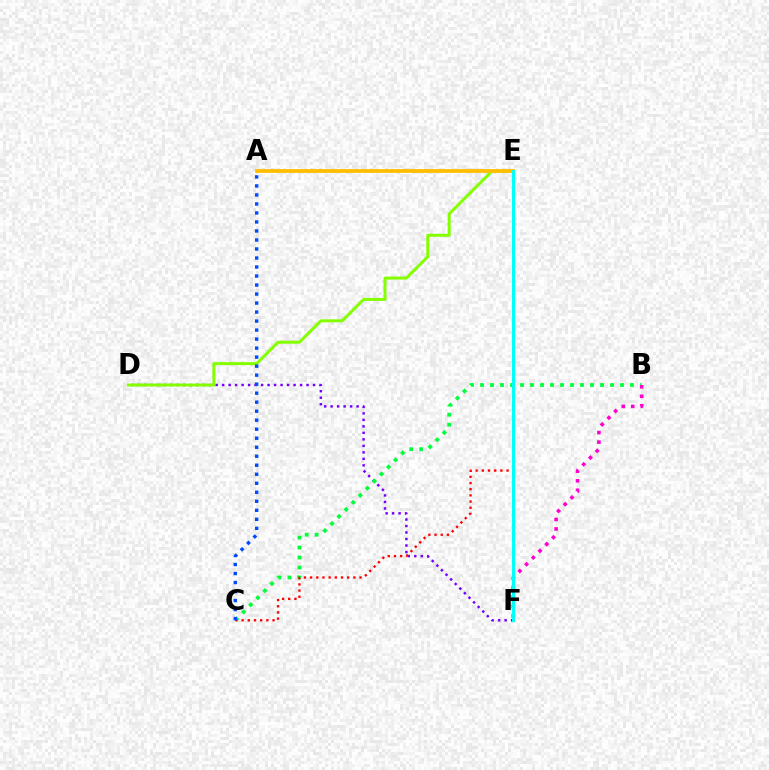{('D', 'F'): [{'color': '#7200ff', 'line_style': 'dotted', 'thickness': 1.76}], ('D', 'E'): [{'color': '#84ff00', 'line_style': 'solid', 'thickness': 2.15}], ('B', 'C'): [{'color': '#00ff39', 'line_style': 'dotted', 'thickness': 2.72}], ('C', 'E'): [{'color': '#ff0000', 'line_style': 'dotted', 'thickness': 1.68}], ('B', 'F'): [{'color': '#ff00cf', 'line_style': 'dotted', 'thickness': 2.58}], ('A', 'E'): [{'color': '#ffbd00', 'line_style': 'solid', 'thickness': 2.69}], ('A', 'C'): [{'color': '#004bff', 'line_style': 'dotted', 'thickness': 2.45}], ('E', 'F'): [{'color': '#00fff6', 'line_style': 'solid', 'thickness': 2.22}]}